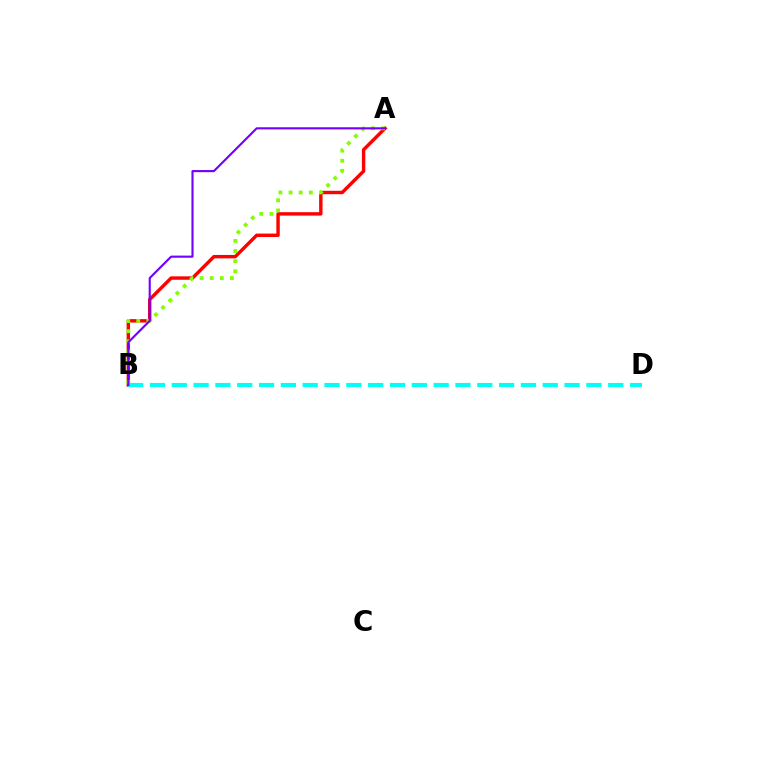{('A', 'B'): [{'color': '#ff0000', 'line_style': 'solid', 'thickness': 2.46}, {'color': '#84ff00', 'line_style': 'dotted', 'thickness': 2.75}, {'color': '#7200ff', 'line_style': 'solid', 'thickness': 1.53}], ('B', 'D'): [{'color': '#00fff6', 'line_style': 'dashed', 'thickness': 2.96}]}